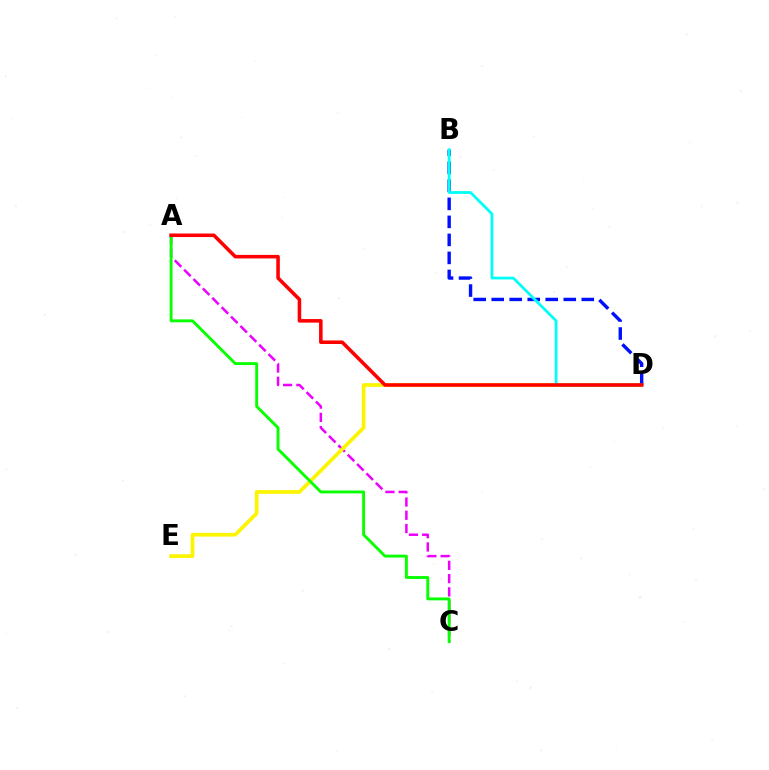{('A', 'C'): [{'color': '#ee00ff', 'line_style': 'dashed', 'thickness': 1.8}, {'color': '#08ff00', 'line_style': 'solid', 'thickness': 2.08}], ('D', 'E'): [{'color': '#fcf500', 'line_style': 'solid', 'thickness': 2.67}], ('B', 'D'): [{'color': '#0010ff', 'line_style': 'dashed', 'thickness': 2.45}, {'color': '#00fff6', 'line_style': 'solid', 'thickness': 2.0}], ('A', 'D'): [{'color': '#ff0000', 'line_style': 'solid', 'thickness': 2.56}]}